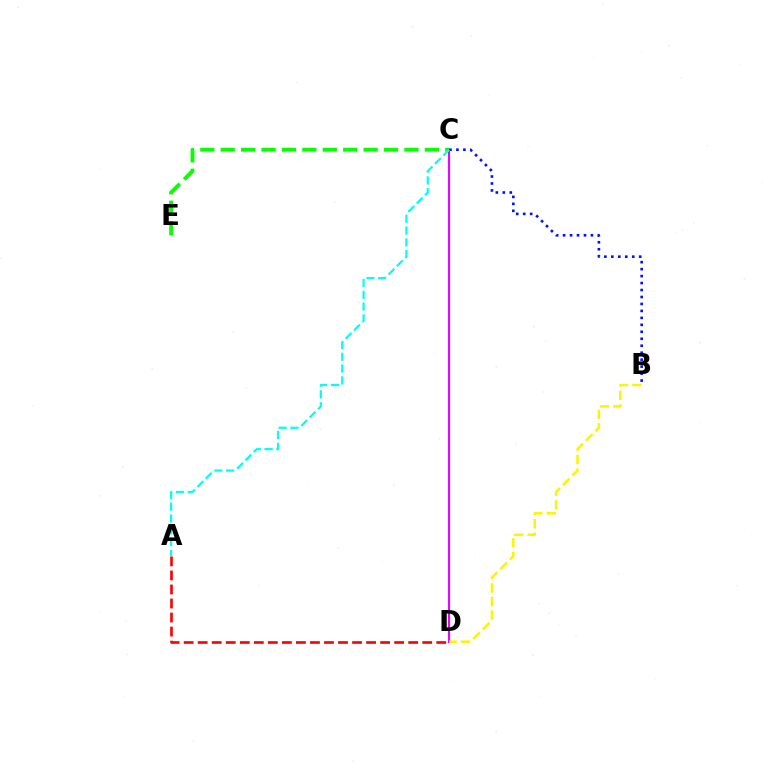{('A', 'D'): [{'color': '#ff0000', 'line_style': 'dashed', 'thickness': 1.91}], ('C', 'E'): [{'color': '#08ff00', 'line_style': 'dashed', 'thickness': 2.77}], ('C', 'D'): [{'color': '#ee00ff', 'line_style': 'solid', 'thickness': 1.53}], ('B', 'C'): [{'color': '#0010ff', 'line_style': 'dotted', 'thickness': 1.89}], ('A', 'C'): [{'color': '#00fff6', 'line_style': 'dashed', 'thickness': 1.6}], ('B', 'D'): [{'color': '#fcf500', 'line_style': 'dashed', 'thickness': 1.83}]}